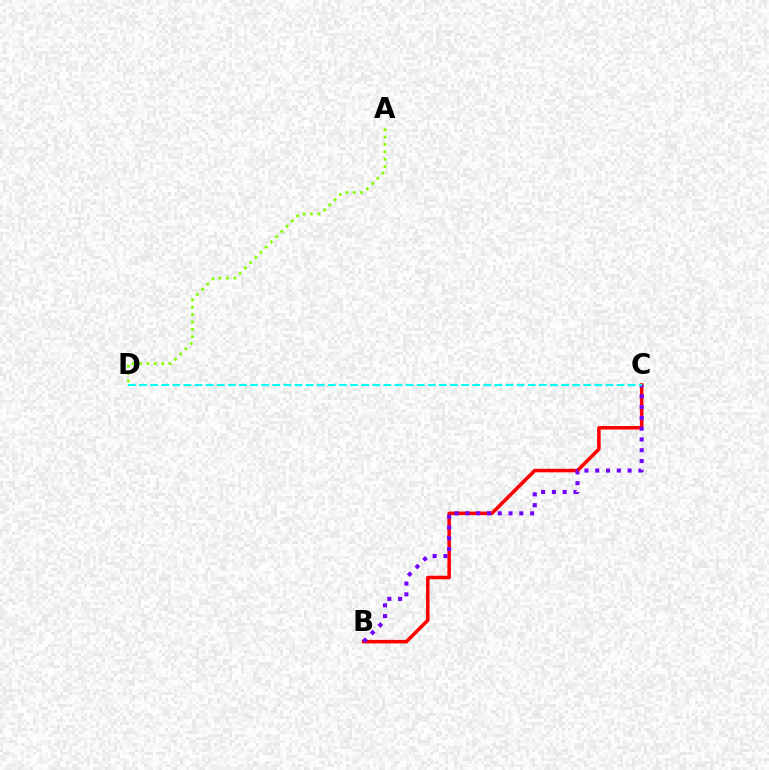{('B', 'C'): [{'color': '#ff0000', 'line_style': 'solid', 'thickness': 2.54}, {'color': '#7200ff', 'line_style': 'dotted', 'thickness': 2.93}], ('C', 'D'): [{'color': '#00fff6', 'line_style': 'dashed', 'thickness': 1.51}], ('A', 'D'): [{'color': '#84ff00', 'line_style': 'dotted', 'thickness': 2.0}]}